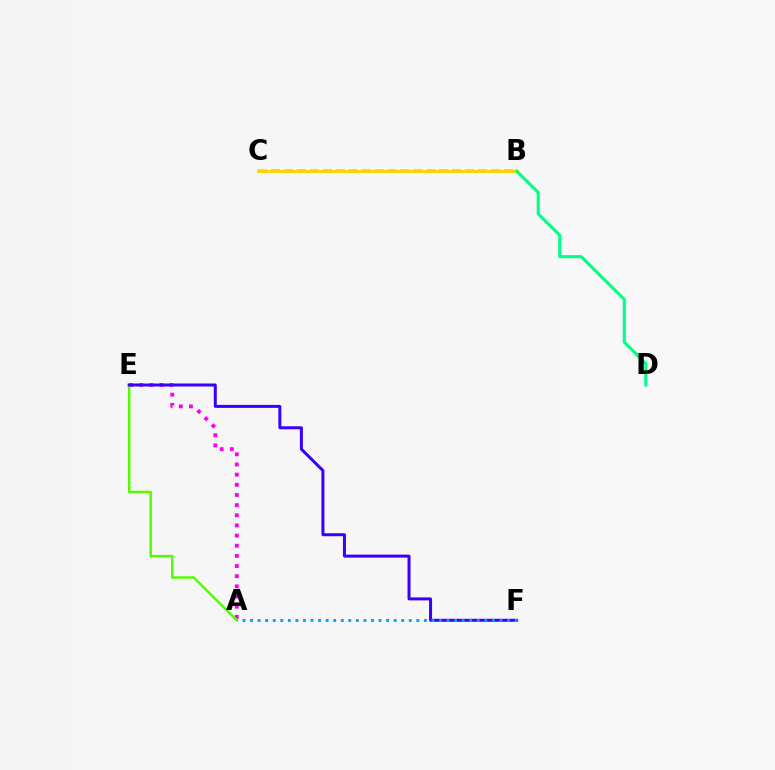{('A', 'E'): [{'color': '#ff00ed', 'line_style': 'dotted', 'thickness': 2.76}, {'color': '#4fff00', 'line_style': 'solid', 'thickness': 1.77}], ('B', 'C'): [{'color': '#ff0000', 'line_style': 'dashed', 'thickness': 1.76}, {'color': '#ffd500', 'line_style': 'solid', 'thickness': 2.12}], ('B', 'D'): [{'color': '#00ff86', 'line_style': 'solid', 'thickness': 2.2}], ('E', 'F'): [{'color': '#3700ff', 'line_style': 'solid', 'thickness': 2.15}], ('A', 'F'): [{'color': '#009eff', 'line_style': 'dotted', 'thickness': 2.05}]}